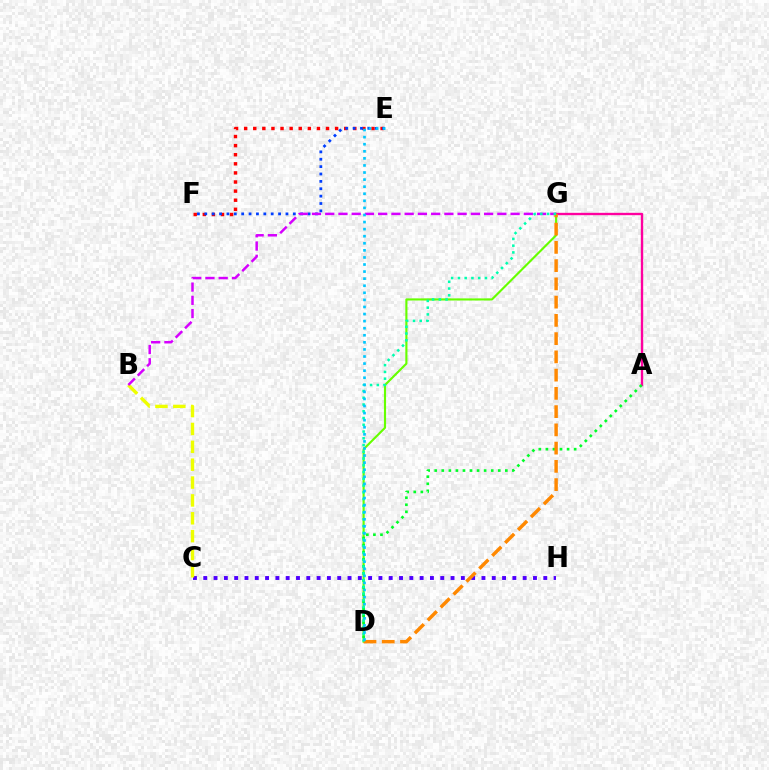{('E', 'F'): [{'color': '#ff0000', 'line_style': 'dotted', 'thickness': 2.47}, {'color': '#003fff', 'line_style': 'dotted', 'thickness': 2.0}], ('D', 'G'): [{'color': '#66ff00', 'line_style': 'solid', 'thickness': 1.54}, {'color': '#ff8800', 'line_style': 'dashed', 'thickness': 2.48}, {'color': '#00ffaf', 'line_style': 'dotted', 'thickness': 1.83}], ('A', 'G'): [{'color': '#ff00a0', 'line_style': 'solid', 'thickness': 1.7}], ('C', 'H'): [{'color': '#4f00ff', 'line_style': 'dotted', 'thickness': 2.8}], ('B', 'C'): [{'color': '#eeff00', 'line_style': 'dashed', 'thickness': 2.43}], ('B', 'G'): [{'color': '#d600ff', 'line_style': 'dashed', 'thickness': 1.8}], ('A', 'D'): [{'color': '#00ff27', 'line_style': 'dotted', 'thickness': 1.92}], ('D', 'E'): [{'color': '#00c7ff', 'line_style': 'dotted', 'thickness': 1.92}]}